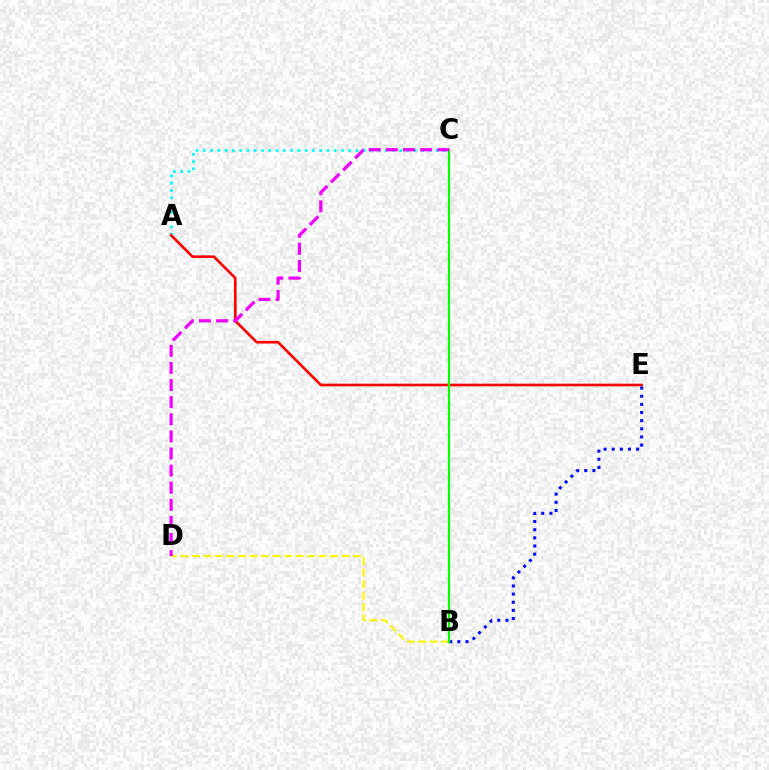{('A', 'C'): [{'color': '#00fff6', 'line_style': 'dotted', 'thickness': 1.98}], ('B', 'D'): [{'color': '#fcf500', 'line_style': 'dashed', 'thickness': 1.56}], ('A', 'E'): [{'color': '#ff0000', 'line_style': 'solid', 'thickness': 1.9}], ('B', 'E'): [{'color': '#0010ff', 'line_style': 'dotted', 'thickness': 2.21}], ('B', 'C'): [{'color': '#08ff00', 'line_style': 'solid', 'thickness': 1.63}], ('C', 'D'): [{'color': '#ee00ff', 'line_style': 'dashed', 'thickness': 2.32}]}